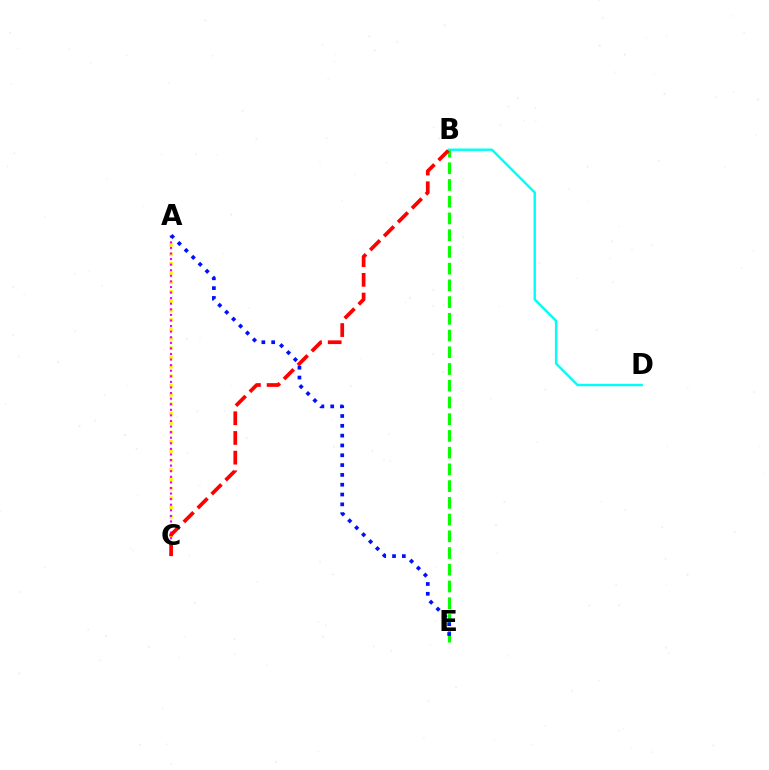{('B', 'D'): [{'color': '#00fff6', 'line_style': 'solid', 'thickness': 1.75}], ('A', 'C'): [{'color': '#fcf500', 'line_style': 'dotted', 'thickness': 2.55}, {'color': '#ee00ff', 'line_style': 'dotted', 'thickness': 1.52}], ('B', 'E'): [{'color': '#08ff00', 'line_style': 'dashed', 'thickness': 2.27}], ('B', 'C'): [{'color': '#ff0000', 'line_style': 'dashed', 'thickness': 2.68}], ('A', 'E'): [{'color': '#0010ff', 'line_style': 'dotted', 'thickness': 2.67}]}